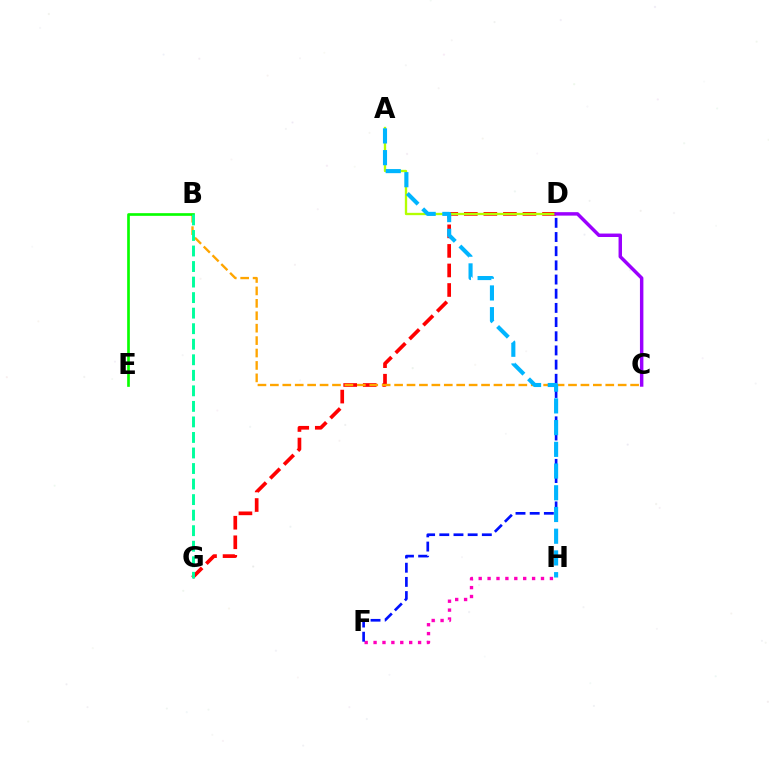{('F', 'H'): [{'color': '#ff00bd', 'line_style': 'dotted', 'thickness': 2.42}], ('D', 'G'): [{'color': '#ff0000', 'line_style': 'dashed', 'thickness': 2.66}], ('B', 'C'): [{'color': '#ffa500', 'line_style': 'dashed', 'thickness': 1.69}], ('A', 'D'): [{'color': '#b3ff00', 'line_style': 'solid', 'thickness': 1.67}], ('D', 'F'): [{'color': '#0010ff', 'line_style': 'dashed', 'thickness': 1.93}], ('B', 'E'): [{'color': '#08ff00', 'line_style': 'solid', 'thickness': 1.92}], ('B', 'G'): [{'color': '#00ff9d', 'line_style': 'dashed', 'thickness': 2.11}], ('C', 'D'): [{'color': '#9b00ff', 'line_style': 'solid', 'thickness': 2.49}], ('A', 'H'): [{'color': '#00b5ff', 'line_style': 'dashed', 'thickness': 2.95}]}